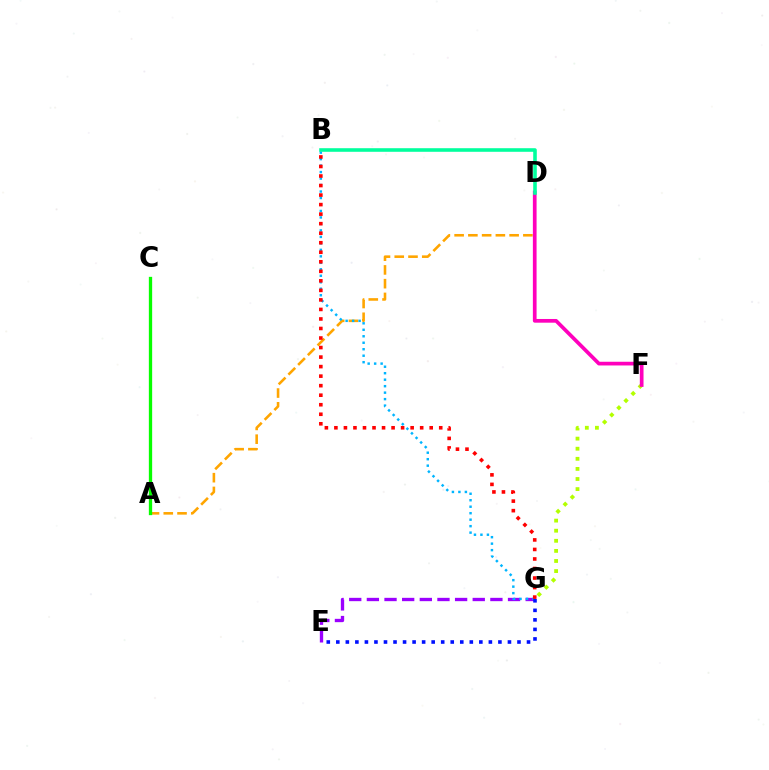{('A', 'D'): [{'color': '#ffa500', 'line_style': 'dashed', 'thickness': 1.87}], ('E', 'G'): [{'color': '#9b00ff', 'line_style': 'dashed', 'thickness': 2.4}, {'color': '#0010ff', 'line_style': 'dotted', 'thickness': 2.59}], ('F', 'G'): [{'color': '#b3ff00', 'line_style': 'dotted', 'thickness': 2.74}], ('B', 'G'): [{'color': '#00b5ff', 'line_style': 'dotted', 'thickness': 1.76}, {'color': '#ff0000', 'line_style': 'dotted', 'thickness': 2.59}], ('D', 'F'): [{'color': '#ff00bd', 'line_style': 'solid', 'thickness': 2.67}], ('B', 'D'): [{'color': '#00ff9d', 'line_style': 'solid', 'thickness': 2.58}], ('A', 'C'): [{'color': '#08ff00', 'line_style': 'solid', 'thickness': 2.38}]}